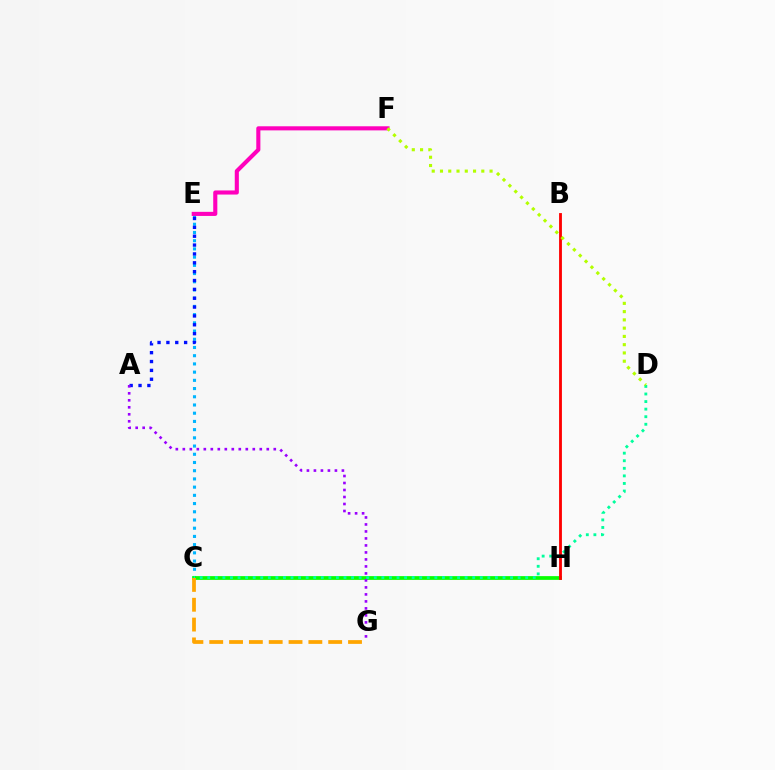{('C', 'E'): [{'color': '#00b5ff', 'line_style': 'dotted', 'thickness': 2.23}], ('E', 'F'): [{'color': '#ff00bd', 'line_style': 'solid', 'thickness': 2.95}], ('A', 'E'): [{'color': '#0010ff', 'line_style': 'dotted', 'thickness': 2.41}], ('C', 'H'): [{'color': '#08ff00', 'line_style': 'solid', 'thickness': 2.7}], ('B', 'H'): [{'color': '#ff0000', 'line_style': 'solid', 'thickness': 2.04}], ('C', 'D'): [{'color': '#00ff9d', 'line_style': 'dotted', 'thickness': 2.06}], ('A', 'G'): [{'color': '#9b00ff', 'line_style': 'dotted', 'thickness': 1.9}], ('D', 'F'): [{'color': '#b3ff00', 'line_style': 'dotted', 'thickness': 2.25}], ('C', 'G'): [{'color': '#ffa500', 'line_style': 'dashed', 'thickness': 2.69}]}